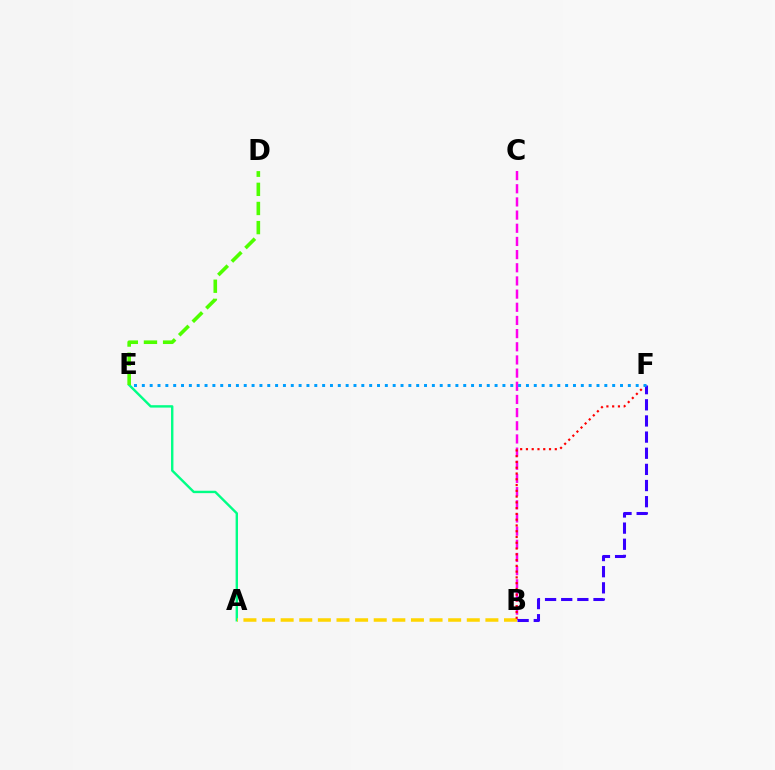{('B', 'C'): [{'color': '#ff00ed', 'line_style': 'dashed', 'thickness': 1.79}], ('A', 'E'): [{'color': '#00ff86', 'line_style': 'solid', 'thickness': 1.73}], ('B', 'F'): [{'color': '#3700ff', 'line_style': 'dashed', 'thickness': 2.19}, {'color': '#ff0000', 'line_style': 'dotted', 'thickness': 1.57}], ('A', 'B'): [{'color': '#ffd500', 'line_style': 'dashed', 'thickness': 2.53}], ('D', 'E'): [{'color': '#4fff00', 'line_style': 'dashed', 'thickness': 2.6}], ('E', 'F'): [{'color': '#009eff', 'line_style': 'dotted', 'thickness': 2.13}]}